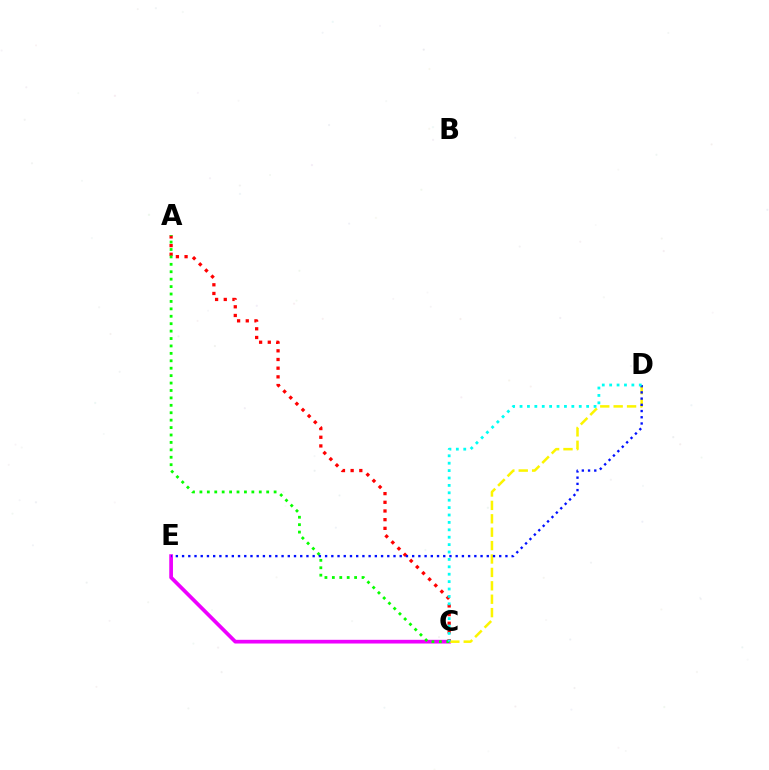{('C', 'E'): [{'color': '#ee00ff', 'line_style': 'solid', 'thickness': 2.67}], ('A', 'C'): [{'color': '#ff0000', 'line_style': 'dotted', 'thickness': 2.36}, {'color': '#08ff00', 'line_style': 'dotted', 'thickness': 2.02}], ('C', 'D'): [{'color': '#fcf500', 'line_style': 'dashed', 'thickness': 1.82}, {'color': '#00fff6', 'line_style': 'dotted', 'thickness': 2.01}], ('D', 'E'): [{'color': '#0010ff', 'line_style': 'dotted', 'thickness': 1.69}]}